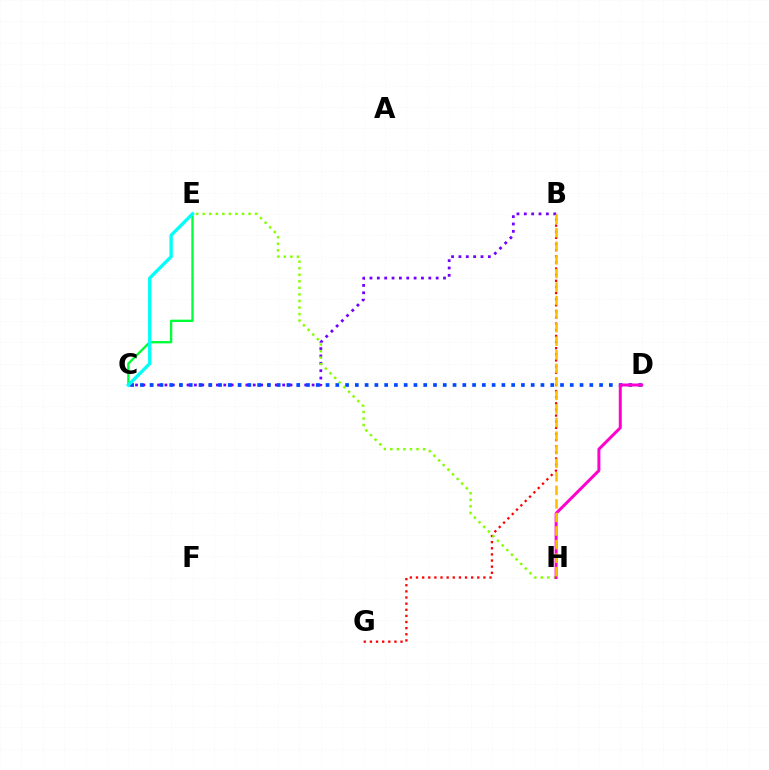{('B', 'C'): [{'color': '#7200ff', 'line_style': 'dotted', 'thickness': 2.0}], ('B', 'G'): [{'color': '#ff0000', 'line_style': 'dotted', 'thickness': 1.66}], ('C', 'D'): [{'color': '#004bff', 'line_style': 'dotted', 'thickness': 2.65}], ('E', 'H'): [{'color': '#84ff00', 'line_style': 'dotted', 'thickness': 1.78}], ('D', 'H'): [{'color': '#ff00cf', 'line_style': 'solid', 'thickness': 2.15}], ('B', 'H'): [{'color': '#ffbd00', 'line_style': 'dashed', 'thickness': 1.84}], ('C', 'E'): [{'color': '#00ff39', 'line_style': 'solid', 'thickness': 1.69}, {'color': '#00fff6', 'line_style': 'solid', 'thickness': 2.39}]}